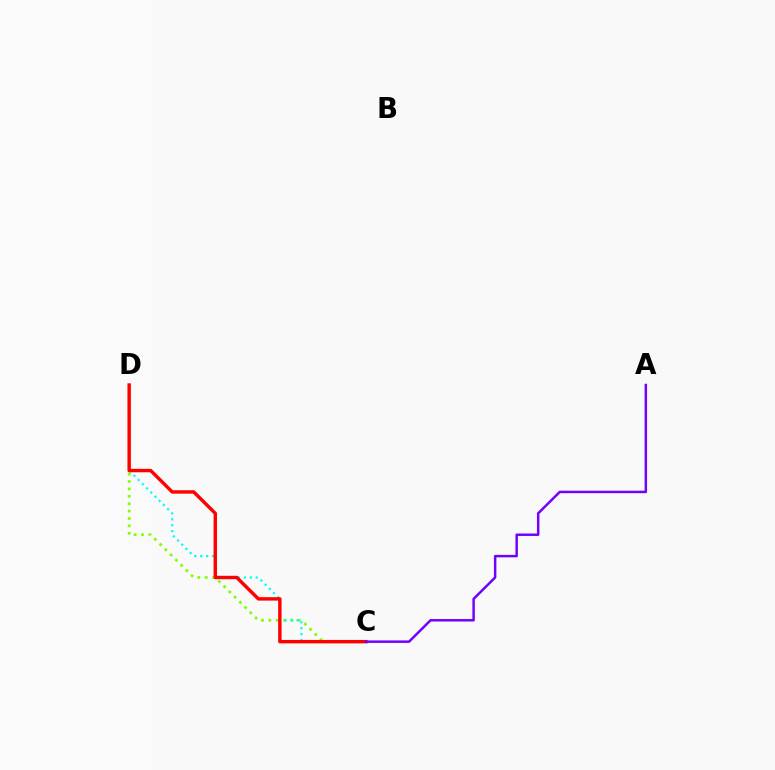{('C', 'D'): [{'color': '#84ff00', 'line_style': 'dotted', 'thickness': 2.01}, {'color': '#00fff6', 'line_style': 'dotted', 'thickness': 1.61}, {'color': '#ff0000', 'line_style': 'solid', 'thickness': 2.46}], ('A', 'C'): [{'color': '#7200ff', 'line_style': 'solid', 'thickness': 1.79}]}